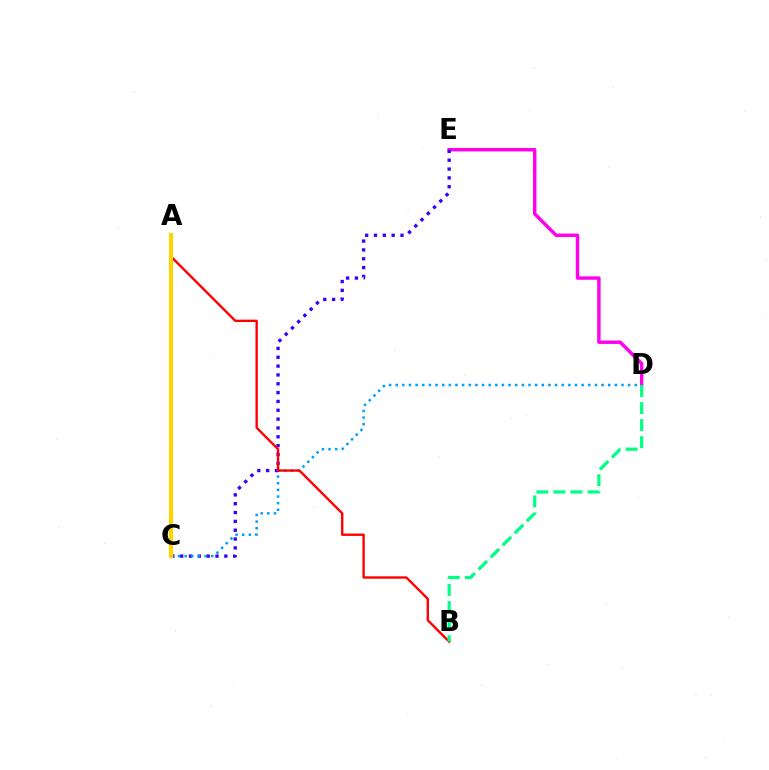{('D', 'E'): [{'color': '#ff00ed', 'line_style': 'solid', 'thickness': 2.46}], ('A', 'C'): [{'color': '#4fff00', 'line_style': 'solid', 'thickness': 2.19}, {'color': '#ffd500', 'line_style': 'solid', 'thickness': 2.94}], ('C', 'E'): [{'color': '#3700ff', 'line_style': 'dotted', 'thickness': 2.4}], ('C', 'D'): [{'color': '#009eff', 'line_style': 'dotted', 'thickness': 1.8}], ('A', 'B'): [{'color': '#ff0000', 'line_style': 'solid', 'thickness': 1.71}], ('B', 'D'): [{'color': '#00ff86', 'line_style': 'dashed', 'thickness': 2.32}]}